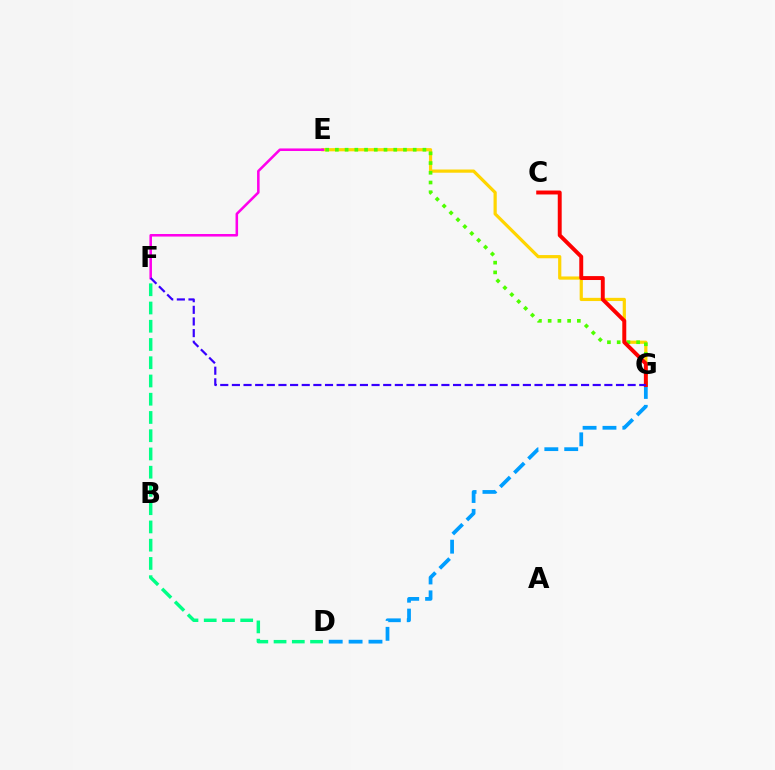{('E', 'G'): [{'color': '#ffd500', 'line_style': 'solid', 'thickness': 2.31}, {'color': '#4fff00', 'line_style': 'dotted', 'thickness': 2.64}], ('D', 'F'): [{'color': '#00ff86', 'line_style': 'dashed', 'thickness': 2.48}], ('D', 'G'): [{'color': '#009eff', 'line_style': 'dashed', 'thickness': 2.7}], ('C', 'G'): [{'color': '#ff0000', 'line_style': 'solid', 'thickness': 2.82}], ('E', 'F'): [{'color': '#ff00ed', 'line_style': 'solid', 'thickness': 1.84}], ('F', 'G'): [{'color': '#3700ff', 'line_style': 'dashed', 'thickness': 1.58}]}